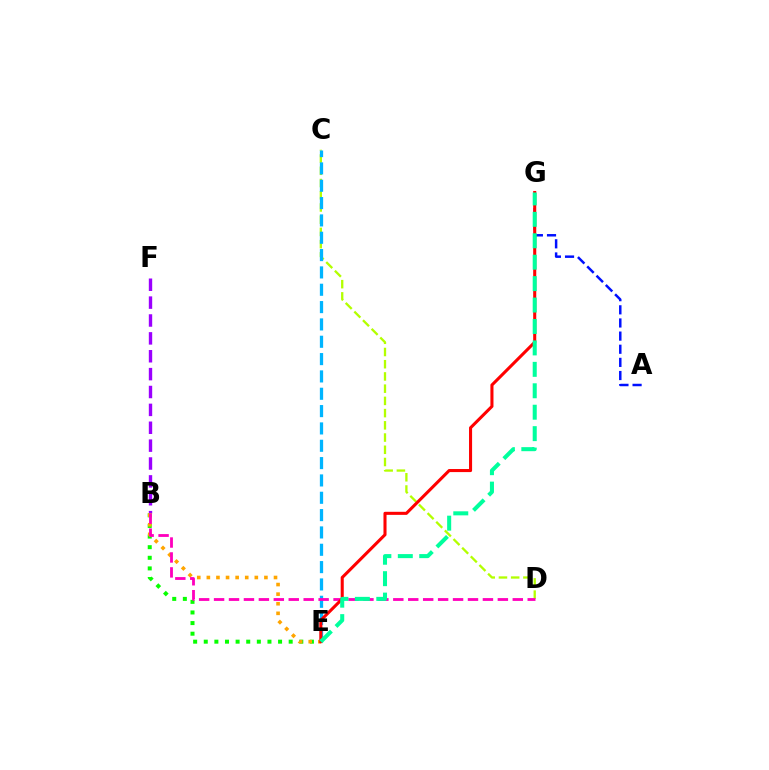{('B', 'E'): [{'color': '#08ff00', 'line_style': 'dotted', 'thickness': 2.88}, {'color': '#ffa500', 'line_style': 'dotted', 'thickness': 2.61}], ('A', 'G'): [{'color': '#0010ff', 'line_style': 'dashed', 'thickness': 1.79}], ('B', 'F'): [{'color': '#9b00ff', 'line_style': 'dashed', 'thickness': 2.43}], ('C', 'D'): [{'color': '#b3ff00', 'line_style': 'dashed', 'thickness': 1.66}], ('C', 'E'): [{'color': '#00b5ff', 'line_style': 'dashed', 'thickness': 2.35}], ('B', 'D'): [{'color': '#ff00bd', 'line_style': 'dashed', 'thickness': 2.03}], ('E', 'G'): [{'color': '#ff0000', 'line_style': 'solid', 'thickness': 2.21}, {'color': '#00ff9d', 'line_style': 'dashed', 'thickness': 2.91}]}